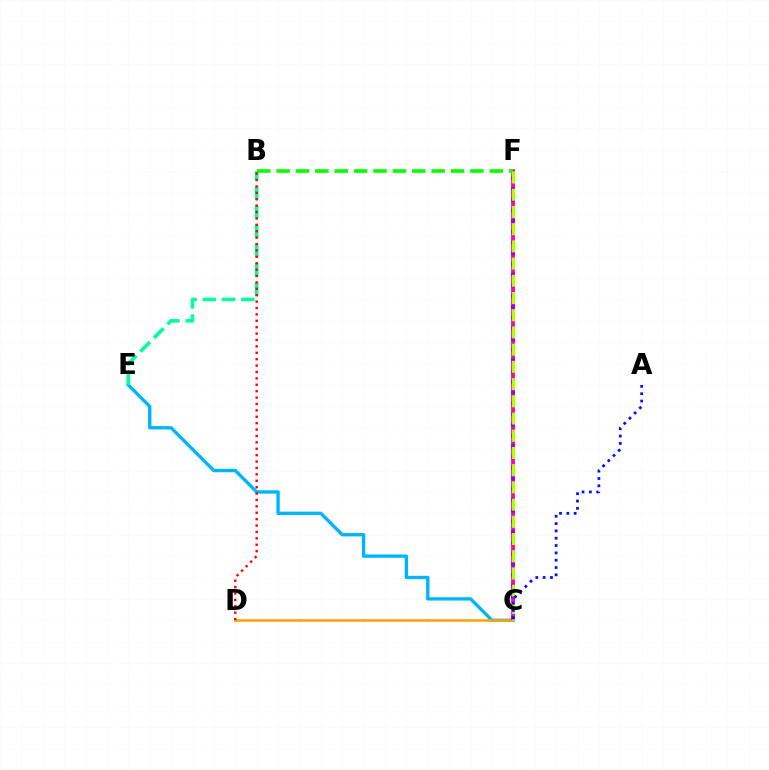{('C', 'F'): [{'color': '#ff00bd', 'line_style': 'solid', 'thickness': 2.74}, {'color': '#9b00ff', 'line_style': 'dotted', 'thickness': 2.91}, {'color': '#b3ff00', 'line_style': 'dashed', 'thickness': 2.34}], ('C', 'E'): [{'color': '#00b5ff', 'line_style': 'solid', 'thickness': 2.42}], ('C', 'D'): [{'color': '#ffa500', 'line_style': 'solid', 'thickness': 1.9}], ('B', 'E'): [{'color': '#00ff9d', 'line_style': 'dashed', 'thickness': 2.62}], ('B', 'F'): [{'color': '#08ff00', 'line_style': 'dashed', 'thickness': 2.63}], ('B', 'D'): [{'color': '#ff0000', 'line_style': 'dotted', 'thickness': 1.74}], ('A', 'C'): [{'color': '#0010ff', 'line_style': 'dotted', 'thickness': 1.99}]}